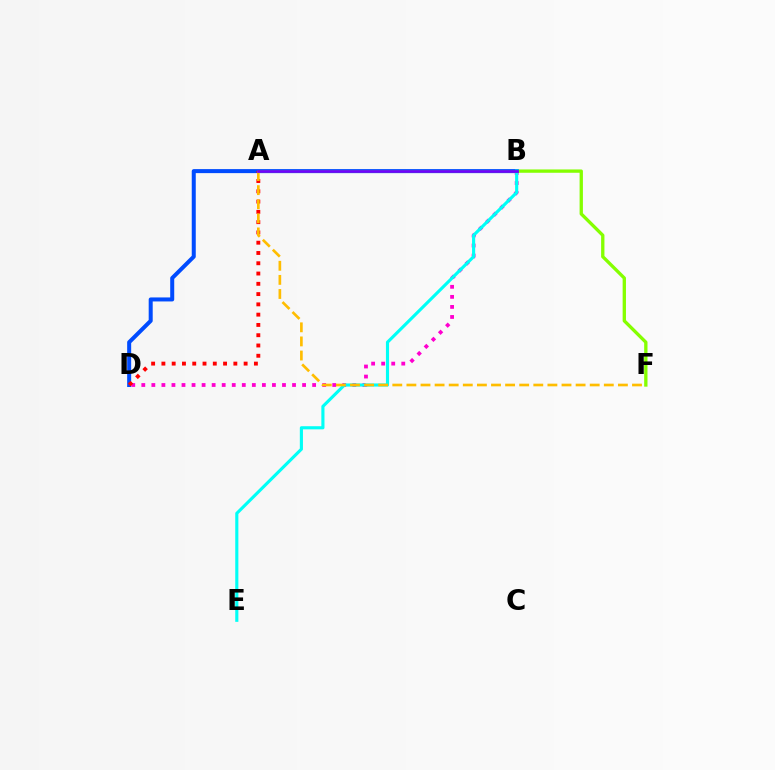{('B', 'F'): [{'color': '#84ff00', 'line_style': 'solid', 'thickness': 2.39}], ('B', 'D'): [{'color': '#004bff', 'line_style': 'solid', 'thickness': 2.89}, {'color': '#ff00cf', 'line_style': 'dotted', 'thickness': 2.73}], ('A', 'D'): [{'color': '#ff0000', 'line_style': 'dotted', 'thickness': 2.79}], ('B', 'E'): [{'color': '#00fff6', 'line_style': 'solid', 'thickness': 2.25}], ('A', 'B'): [{'color': '#00ff39', 'line_style': 'solid', 'thickness': 1.89}, {'color': '#7200ff', 'line_style': 'solid', 'thickness': 1.97}], ('A', 'F'): [{'color': '#ffbd00', 'line_style': 'dashed', 'thickness': 1.92}]}